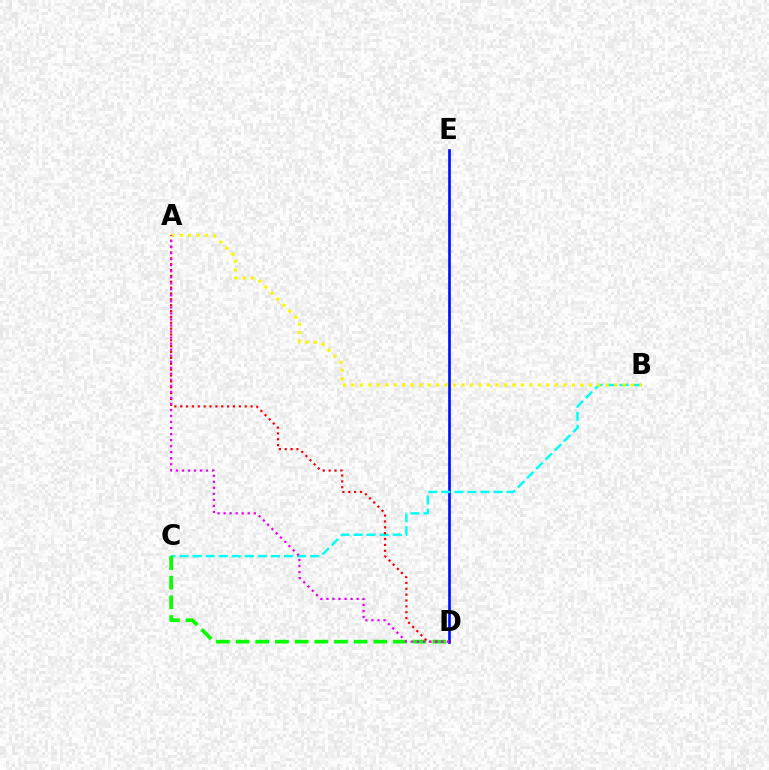{('D', 'E'): [{'color': '#0010ff', 'line_style': 'solid', 'thickness': 1.93}], ('B', 'C'): [{'color': '#00fff6', 'line_style': 'dashed', 'thickness': 1.77}], ('C', 'D'): [{'color': '#08ff00', 'line_style': 'dashed', 'thickness': 2.67}], ('A', 'D'): [{'color': '#ff0000', 'line_style': 'dotted', 'thickness': 1.59}, {'color': '#ee00ff', 'line_style': 'dotted', 'thickness': 1.64}], ('A', 'B'): [{'color': '#fcf500', 'line_style': 'dotted', 'thickness': 2.3}]}